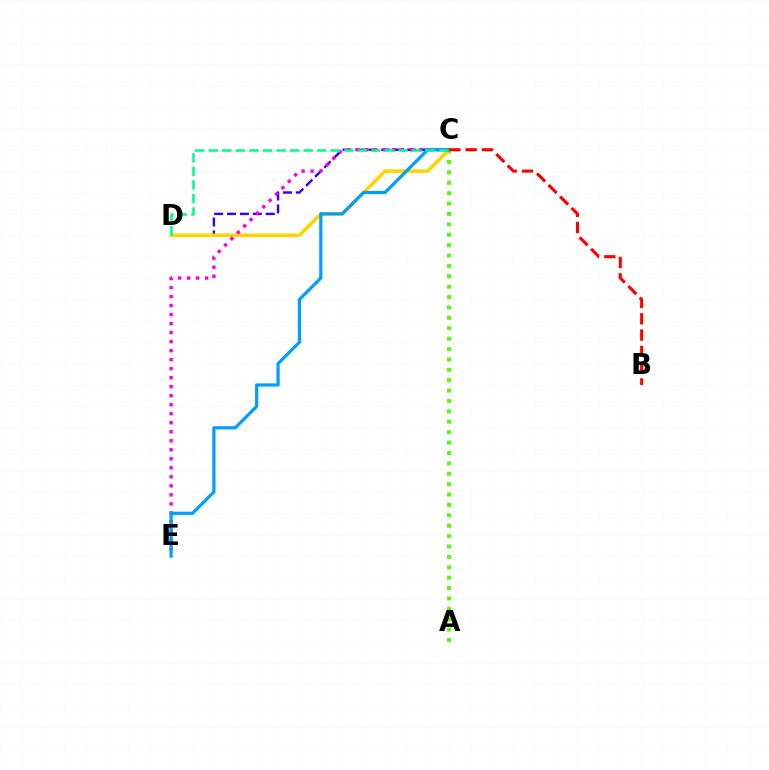{('C', 'D'): [{'color': '#3700ff', 'line_style': 'dashed', 'thickness': 1.75}, {'color': '#ffd500', 'line_style': 'solid', 'thickness': 2.57}, {'color': '#00ff86', 'line_style': 'dashed', 'thickness': 1.84}], ('A', 'C'): [{'color': '#4fff00', 'line_style': 'dotted', 'thickness': 2.82}], ('C', 'E'): [{'color': '#ff00ed', 'line_style': 'dotted', 'thickness': 2.45}, {'color': '#009eff', 'line_style': 'solid', 'thickness': 2.31}], ('B', 'C'): [{'color': '#ff0000', 'line_style': 'dashed', 'thickness': 2.21}]}